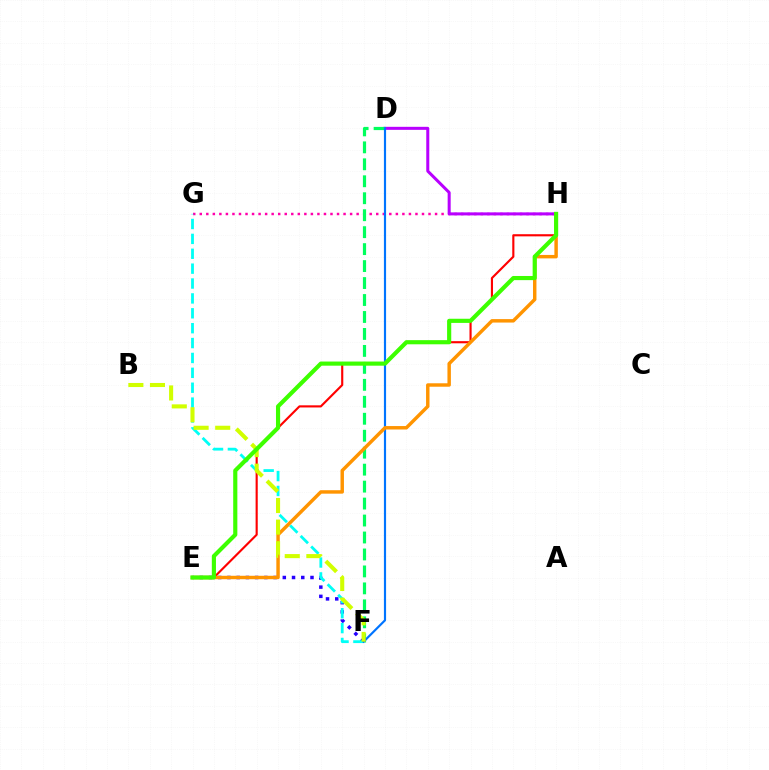{('E', 'H'): [{'color': '#ff0000', 'line_style': 'solid', 'thickness': 1.54}, {'color': '#ff9400', 'line_style': 'solid', 'thickness': 2.48}, {'color': '#3dff00', 'line_style': 'solid', 'thickness': 2.99}], ('E', 'F'): [{'color': '#2500ff', 'line_style': 'dotted', 'thickness': 2.51}], ('G', 'H'): [{'color': '#ff00ac', 'line_style': 'dotted', 'thickness': 1.78}], ('D', 'H'): [{'color': '#b900ff', 'line_style': 'solid', 'thickness': 2.18}], ('D', 'F'): [{'color': '#00ff5c', 'line_style': 'dashed', 'thickness': 2.3}, {'color': '#0074ff', 'line_style': 'solid', 'thickness': 1.56}], ('F', 'G'): [{'color': '#00fff6', 'line_style': 'dashed', 'thickness': 2.02}], ('B', 'F'): [{'color': '#d1ff00', 'line_style': 'dashed', 'thickness': 2.93}]}